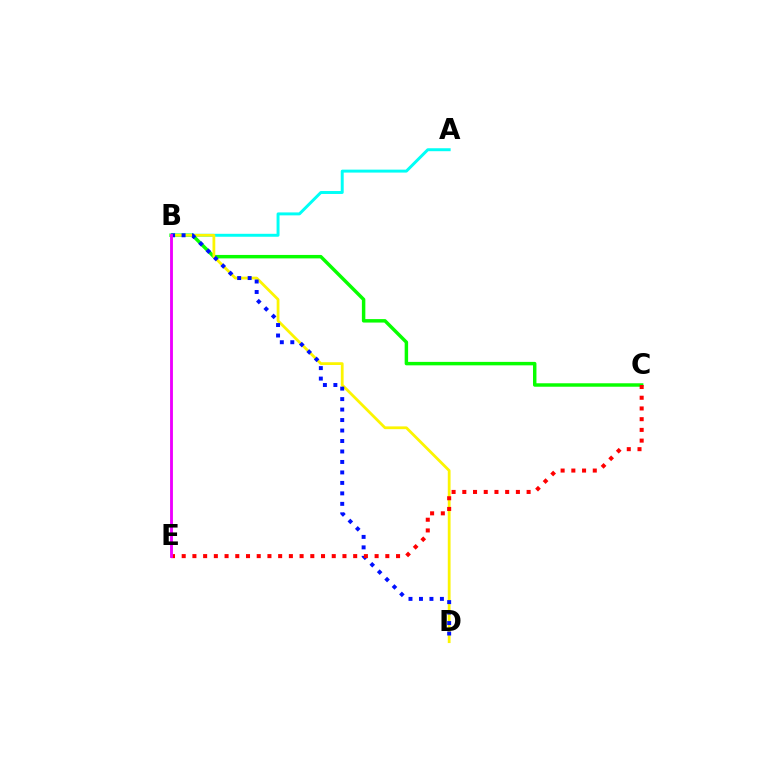{('B', 'C'): [{'color': '#08ff00', 'line_style': 'solid', 'thickness': 2.49}], ('A', 'B'): [{'color': '#00fff6', 'line_style': 'solid', 'thickness': 2.13}], ('B', 'D'): [{'color': '#fcf500', 'line_style': 'solid', 'thickness': 2.0}, {'color': '#0010ff', 'line_style': 'dotted', 'thickness': 2.85}], ('C', 'E'): [{'color': '#ff0000', 'line_style': 'dotted', 'thickness': 2.91}], ('B', 'E'): [{'color': '#ee00ff', 'line_style': 'solid', 'thickness': 2.07}]}